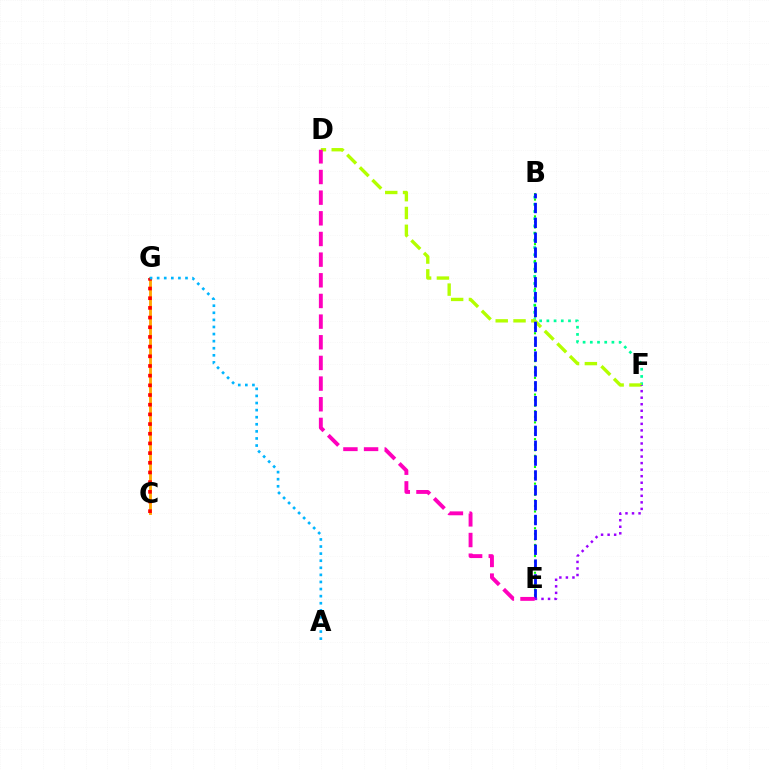{('C', 'G'): [{'color': '#ffa500', 'line_style': 'solid', 'thickness': 2.05}, {'color': '#ff0000', 'line_style': 'dotted', 'thickness': 2.63}], ('B', 'F'): [{'color': '#00ff9d', 'line_style': 'dotted', 'thickness': 1.96}], ('B', 'E'): [{'color': '#08ff00', 'line_style': 'dotted', 'thickness': 1.51}, {'color': '#0010ff', 'line_style': 'dashed', 'thickness': 2.02}], ('D', 'F'): [{'color': '#b3ff00', 'line_style': 'dashed', 'thickness': 2.42}], ('E', 'F'): [{'color': '#9b00ff', 'line_style': 'dotted', 'thickness': 1.78}], ('A', 'G'): [{'color': '#00b5ff', 'line_style': 'dotted', 'thickness': 1.93}], ('D', 'E'): [{'color': '#ff00bd', 'line_style': 'dashed', 'thickness': 2.81}]}